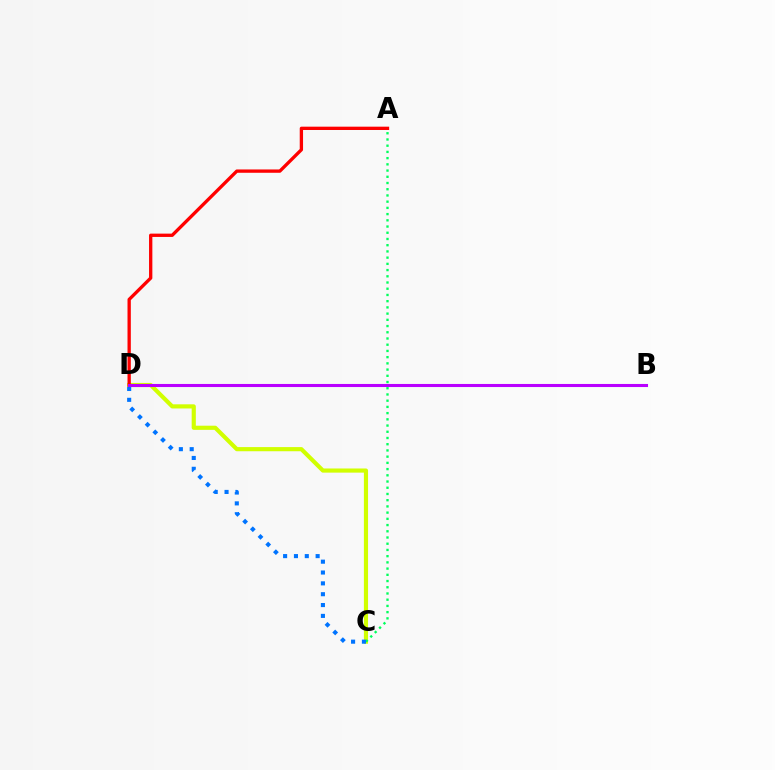{('C', 'D'): [{'color': '#d1ff00', 'line_style': 'solid', 'thickness': 2.99}, {'color': '#0074ff', 'line_style': 'dotted', 'thickness': 2.95}], ('A', 'D'): [{'color': '#ff0000', 'line_style': 'solid', 'thickness': 2.39}], ('B', 'D'): [{'color': '#b900ff', 'line_style': 'solid', 'thickness': 2.22}], ('A', 'C'): [{'color': '#00ff5c', 'line_style': 'dotted', 'thickness': 1.69}]}